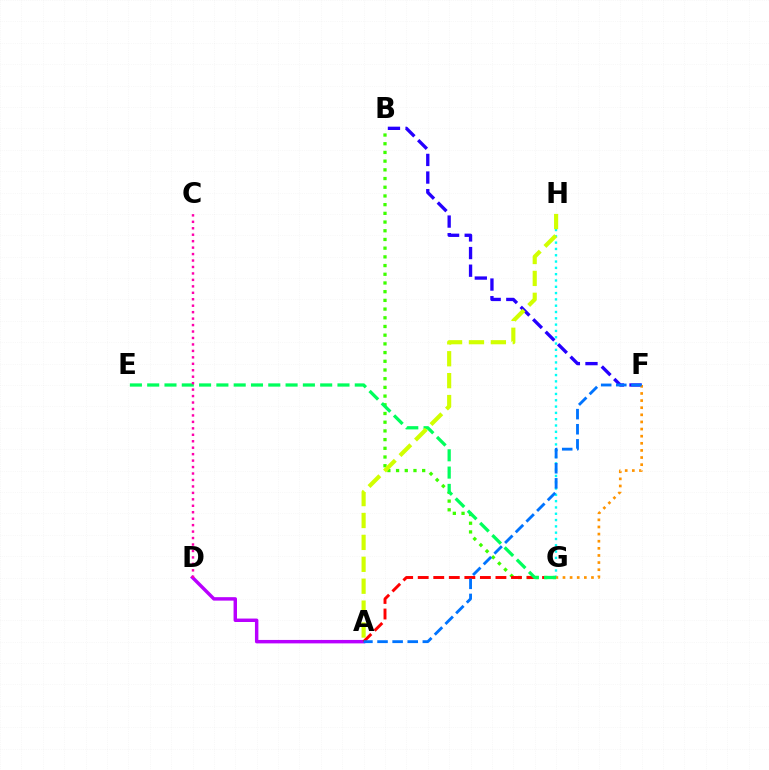{('B', 'G'): [{'color': '#3dff00', 'line_style': 'dotted', 'thickness': 2.36}], ('A', 'D'): [{'color': '#b900ff', 'line_style': 'solid', 'thickness': 2.48}], ('A', 'G'): [{'color': '#ff0000', 'line_style': 'dashed', 'thickness': 2.11}], ('G', 'H'): [{'color': '#00fff6', 'line_style': 'dotted', 'thickness': 1.71}], ('B', 'F'): [{'color': '#2500ff', 'line_style': 'dashed', 'thickness': 2.39}], ('F', 'G'): [{'color': '#ff9400', 'line_style': 'dotted', 'thickness': 1.93}], ('E', 'G'): [{'color': '#00ff5c', 'line_style': 'dashed', 'thickness': 2.35}], ('C', 'D'): [{'color': '#ff00ac', 'line_style': 'dotted', 'thickness': 1.75}], ('A', 'H'): [{'color': '#d1ff00', 'line_style': 'dashed', 'thickness': 2.98}], ('A', 'F'): [{'color': '#0074ff', 'line_style': 'dashed', 'thickness': 2.05}]}